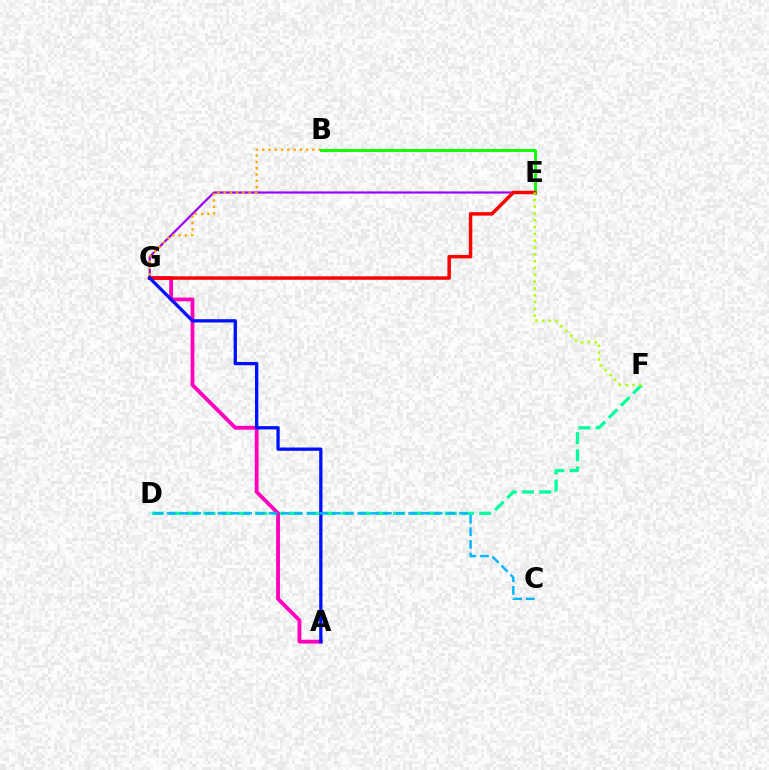{('E', 'G'): [{'color': '#9b00ff', 'line_style': 'solid', 'thickness': 1.56}, {'color': '#ff0000', 'line_style': 'solid', 'thickness': 2.5}], ('B', 'G'): [{'color': '#ffa500', 'line_style': 'dotted', 'thickness': 1.7}], ('D', 'F'): [{'color': '#00ff9d', 'line_style': 'dashed', 'thickness': 2.34}], ('B', 'E'): [{'color': '#08ff00', 'line_style': 'solid', 'thickness': 2.07}], ('A', 'G'): [{'color': '#ff00bd', 'line_style': 'solid', 'thickness': 2.74}, {'color': '#0010ff', 'line_style': 'solid', 'thickness': 2.37}], ('C', 'D'): [{'color': '#00b5ff', 'line_style': 'dashed', 'thickness': 1.73}], ('E', 'F'): [{'color': '#b3ff00', 'line_style': 'dotted', 'thickness': 1.85}]}